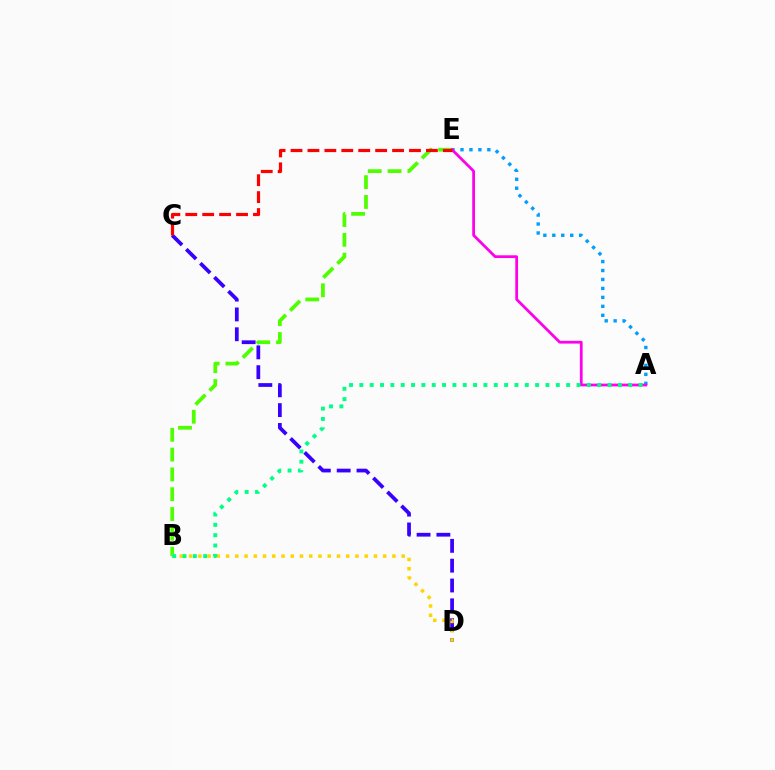{('B', 'E'): [{'color': '#4fff00', 'line_style': 'dashed', 'thickness': 2.69}], ('A', 'E'): [{'color': '#009eff', 'line_style': 'dotted', 'thickness': 2.43}, {'color': '#ff00ed', 'line_style': 'solid', 'thickness': 1.99}], ('C', 'D'): [{'color': '#3700ff', 'line_style': 'dashed', 'thickness': 2.69}], ('B', 'D'): [{'color': '#ffd500', 'line_style': 'dotted', 'thickness': 2.51}], ('A', 'B'): [{'color': '#00ff86', 'line_style': 'dotted', 'thickness': 2.81}], ('C', 'E'): [{'color': '#ff0000', 'line_style': 'dashed', 'thickness': 2.3}]}